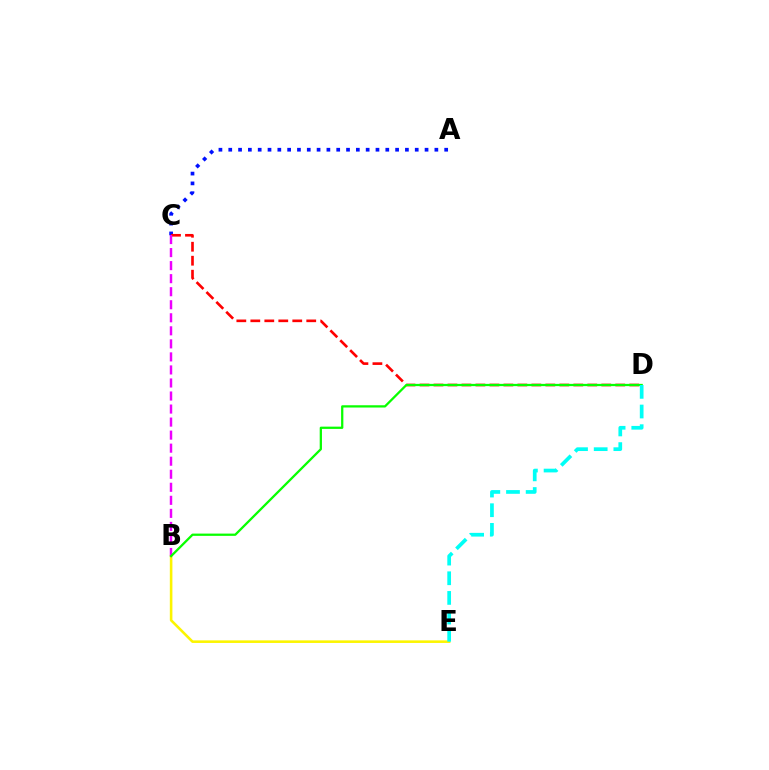{('A', 'C'): [{'color': '#0010ff', 'line_style': 'dotted', 'thickness': 2.67}], ('C', 'D'): [{'color': '#ff0000', 'line_style': 'dashed', 'thickness': 1.9}], ('B', 'E'): [{'color': '#fcf500', 'line_style': 'solid', 'thickness': 1.86}], ('B', 'C'): [{'color': '#ee00ff', 'line_style': 'dashed', 'thickness': 1.77}], ('B', 'D'): [{'color': '#08ff00', 'line_style': 'solid', 'thickness': 1.63}], ('D', 'E'): [{'color': '#00fff6', 'line_style': 'dashed', 'thickness': 2.67}]}